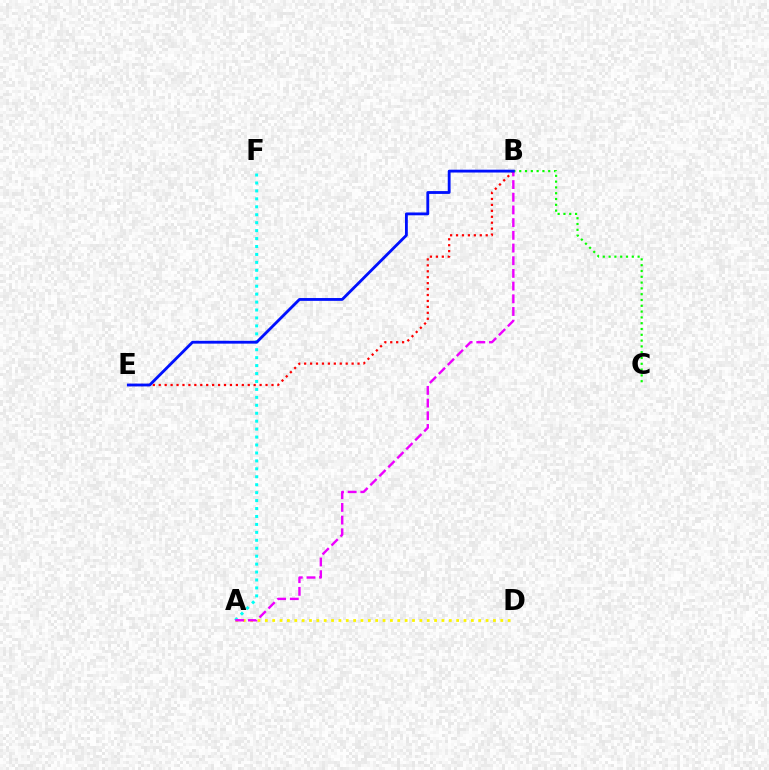{('B', 'E'): [{'color': '#ff0000', 'line_style': 'dotted', 'thickness': 1.61}, {'color': '#0010ff', 'line_style': 'solid', 'thickness': 2.04}], ('A', 'D'): [{'color': '#fcf500', 'line_style': 'dotted', 'thickness': 2.0}], ('A', 'F'): [{'color': '#00fff6', 'line_style': 'dotted', 'thickness': 2.16}], ('B', 'C'): [{'color': '#08ff00', 'line_style': 'dotted', 'thickness': 1.58}], ('A', 'B'): [{'color': '#ee00ff', 'line_style': 'dashed', 'thickness': 1.72}]}